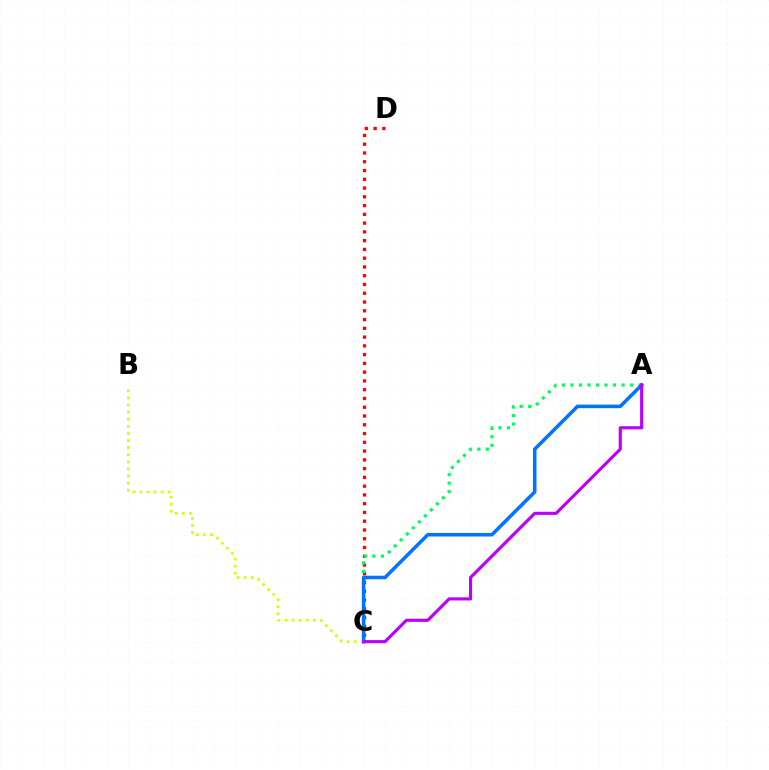{('C', 'D'): [{'color': '#ff0000', 'line_style': 'dotted', 'thickness': 2.38}], ('A', 'C'): [{'color': '#00ff5c', 'line_style': 'dotted', 'thickness': 2.31}, {'color': '#0074ff', 'line_style': 'solid', 'thickness': 2.55}, {'color': '#b900ff', 'line_style': 'solid', 'thickness': 2.26}], ('B', 'C'): [{'color': '#d1ff00', 'line_style': 'dotted', 'thickness': 1.93}]}